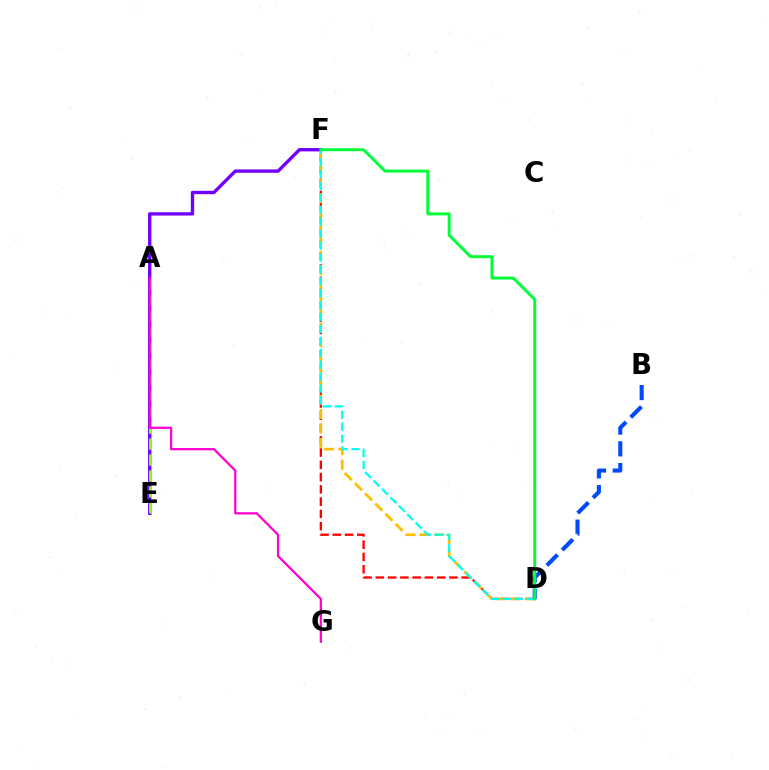{('D', 'F'): [{'color': '#ff0000', 'line_style': 'dashed', 'thickness': 1.67}, {'color': '#ffbd00', 'line_style': 'dashed', 'thickness': 1.96}, {'color': '#00fff6', 'line_style': 'dashed', 'thickness': 1.62}, {'color': '#00ff39', 'line_style': 'solid', 'thickness': 2.12}], ('E', 'F'): [{'color': '#7200ff', 'line_style': 'solid', 'thickness': 2.41}], ('B', 'D'): [{'color': '#004bff', 'line_style': 'dashed', 'thickness': 2.95}], ('A', 'E'): [{'color': '#84ff00', 'line_style': 'dashed', 'thickness': 2.17}], ('A', 'G'): [{'color': '#ff00cf', 'line_style': 'solid', 'thickness': 1.6}]}